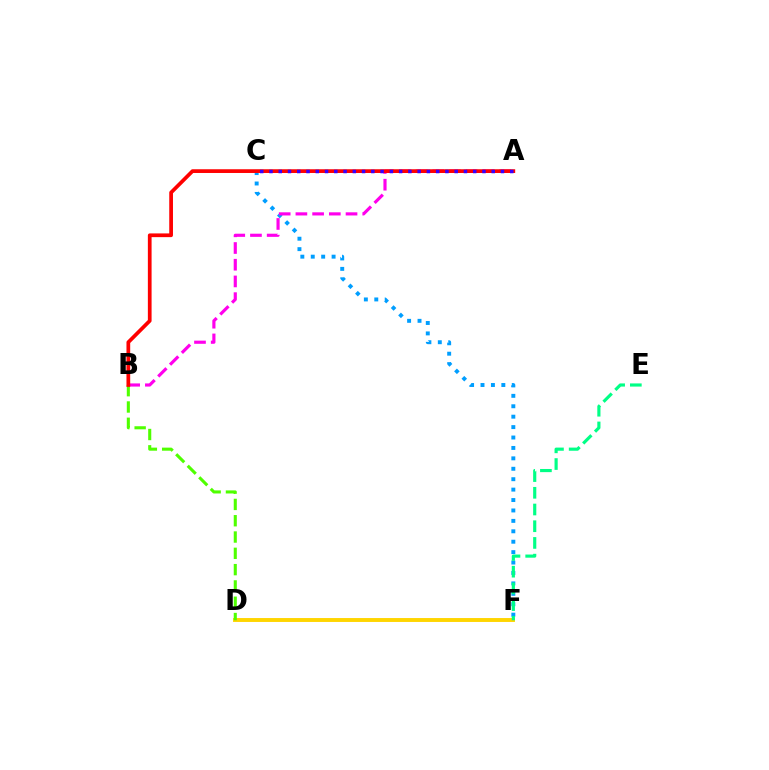{('D', 'F'): [{'color': '#ffd500', 'line_style': 'solid', 'thickness': 2.82}], ('C', 'F'): [{'color': '#009eff', 'line_style': 'dotted', 'thickness': 2.83}], ('A', 'B'): [{'color': '#ff00ed', 'line_style': 'dashed', 'thickness': 2.27}, {'color': '#ff0000', 'line_style': 'solid', 'thickness': 2.68}], ('B', 'D'): [{'color': '#4fff00', 'line_style': 'dashed', 'thickness': 2.21}], ('E', 'F'): [{'color': '#00ff86', 'line_style': 'dashed', 'thickness': 2.27}], ('A', 'C'): [{'color': '#3700ff', 'line_style': 'dotted', 'thickness': 2.52}]}